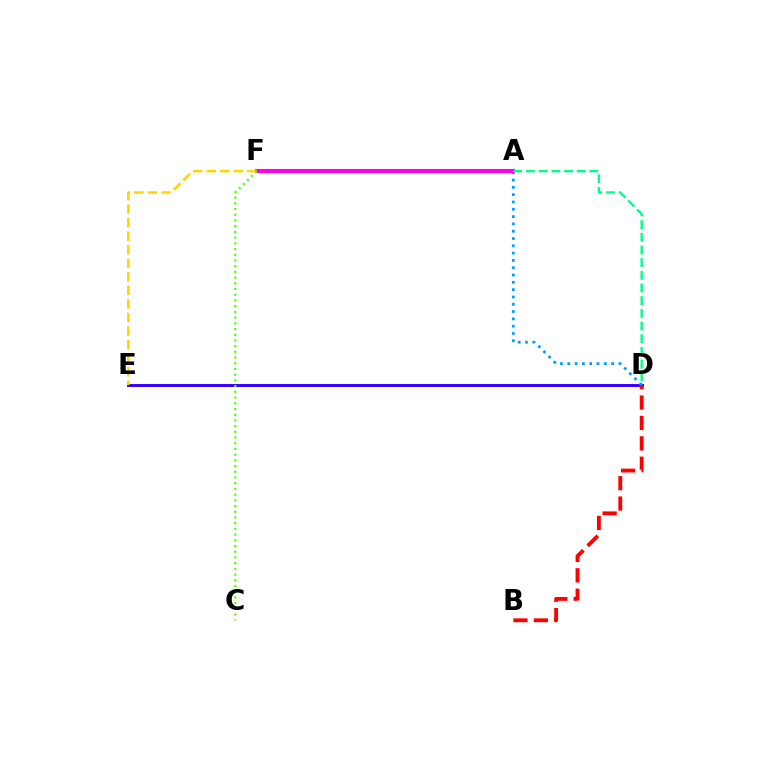{('D', 'E'): [{'color': '#3700ff', 'line_style': 'solid', 'thickness': 2.13}], ('A', 'D'): [{'color': '#009eff', 'line_style': 'dotted', 'thickness': 1.98}, {'color': '#00ff86', 'line_style': 'dashed', 'thickness': 1.72}], ('A', 'F'): [{'color': '#ff00ed', 'line_style': 'solid', 'thickness': 2.95}], ('B', 'D'): [{'color': '#ff0000', 'line_style': 'dashed', 'thickness': 2.77}], ('E', 'F'): [{'color': '#ffd500', 'line_style': 'dashed', 'thickness': 1.84}], ('C', 'F'): [{'color': '#4fff00', 'line_style': 'dotted', 'thickness': 1.55}]}